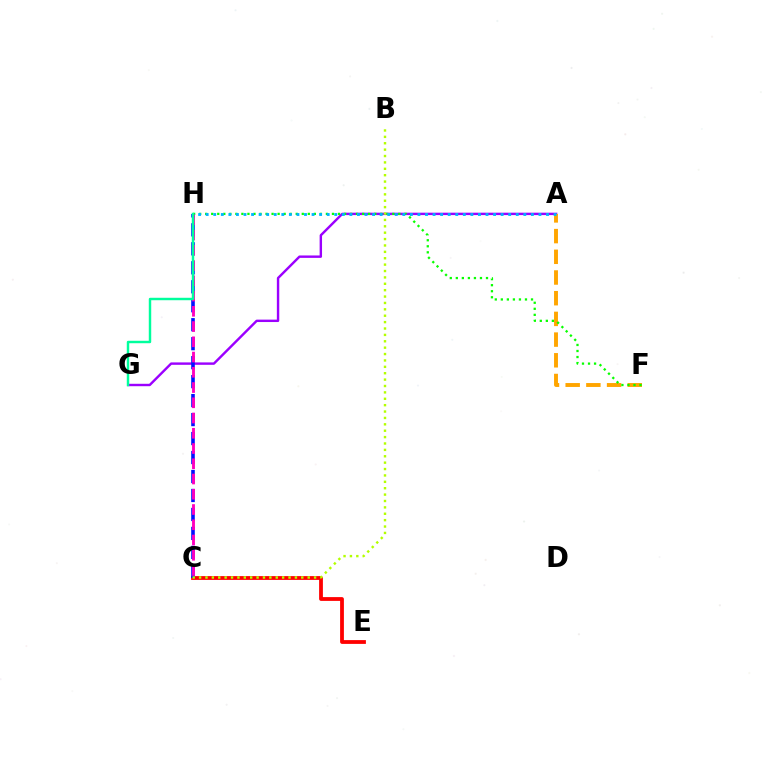{('C', 'E'): [{'color': '#ff0000', 'line_style': 'solid', 'thickness': 2.73}], ('A', 'G'): [{'color': '#9b00ff', 'line_style': 'solid', 'thickness': 1.74}], ('C', 'H'): [{'color': '#0010ff', 'line_style': 'dashed', 'thickness': 2.58}, {'color': '#ff00bd', 'line_style': 'dashed', 'thickness': 2.07}], ('A', 'F'): [{'color': '#ffa500', 'line_style': 'dashed', 'thickness': 2.81}], ('F', 'H'): [{'color': '#08ff00', 'line_style': 'dotted', 'thickness': 1.64}], ('G', 'H'): [{'color': '#00ff9d', 'line_style': 'solid', 'thickness': 1.76}], ('B', 'C'): [{'color': '#b3ff00', 'line_style': 'dotted', 'thickness': 1.74}], ('A', 'H'): [{'color': '#00b5ff', 'line_style': 'dotted', 'thickness': 2.05}]}